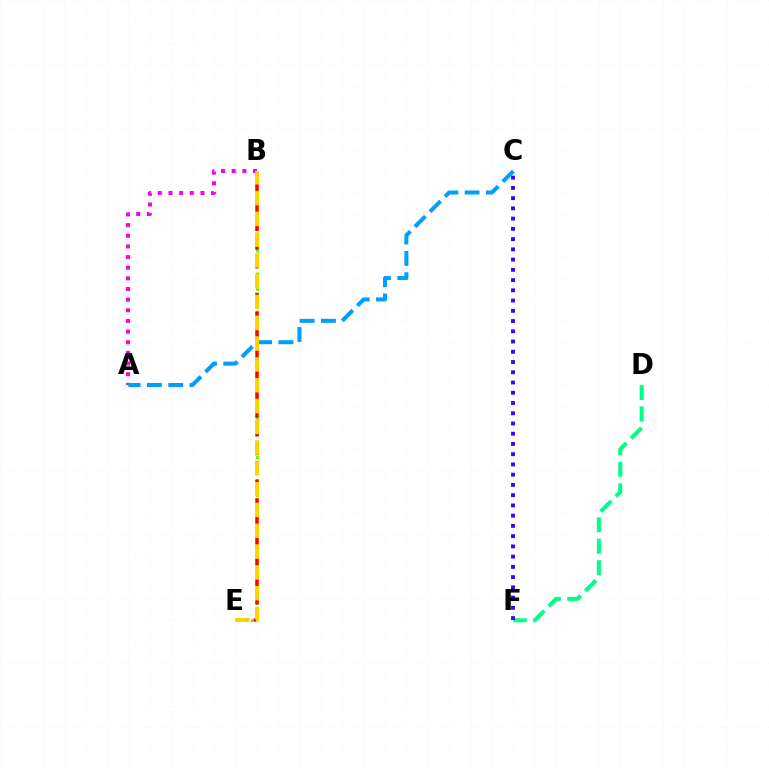{('B', 'E'): [{'color': '#4fff00', 'line_style': 'dotted', 'thickness': 2.08}, {'color': '#ff0000', 'line_style': 'dashed', 'thickness': 2.54}, {'color': '#ffd500', 'line_style': 'dashed', 'thickness': 2.83}], ('D', 'F'): [{'color': '#00ff86', 'line_style': 'dashed', 'thickness': 2.91}], ('A', 'B'): [{'color': '#ff00ed', 'line_style': 'dotted', 'thickness': 2.89}], ('A', 'C'): [{'color': '#009eff', 'line_style': 'dashed', 'thickness': 2.9}], ('C', 'F'): [{'color': '#3700ff', 'line_style': 'dotted', 'thickness': 2.78}]}